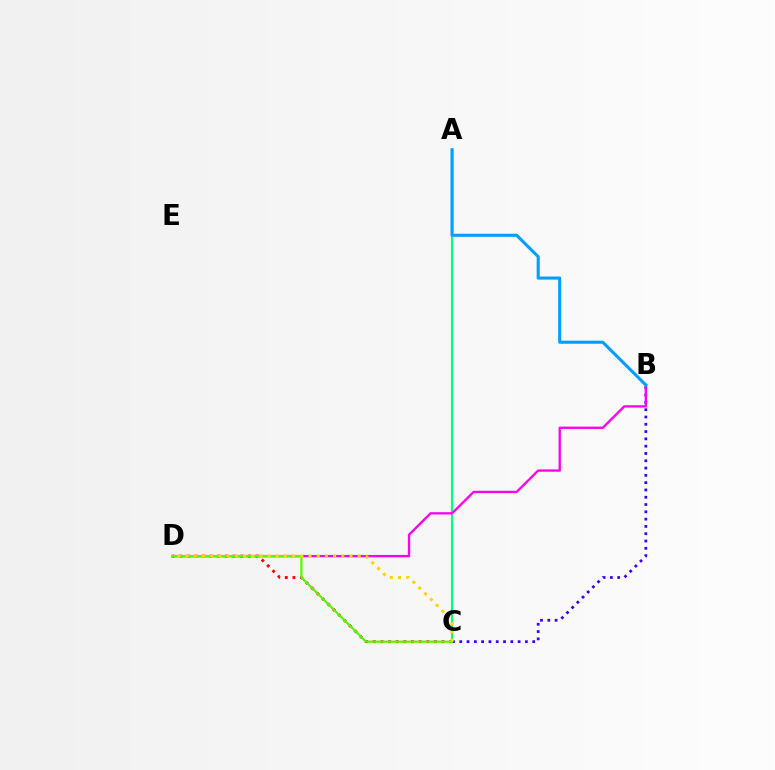{('C', 'D'): [{'color': '#ff0000', 'line_style': 'dotted', 'thickness': 2.07}, {'color': '#4fff00', 'line_style': 'solid', 'thickness': 1.6}, {'color': '#ffd500', 'line_style': 'dotted', 'thickness': 2.23}], ('A', 'C'): [{'color': '#00ff86', 'line_style': 'solid', 'thickness': 1.57}], ('B', 'C'): [{'color': '#3700ff', 'line_style': 'dotted', 'thickness': 1.98}], ('B', 'D'): [{'color': '#ff00ed', 'line_style': 'solid', 'thickness': 1.68}], ('A', 'B'): [{'color': '#009eff', 'line_style': 'solid', 'thickness': 2.21}]}